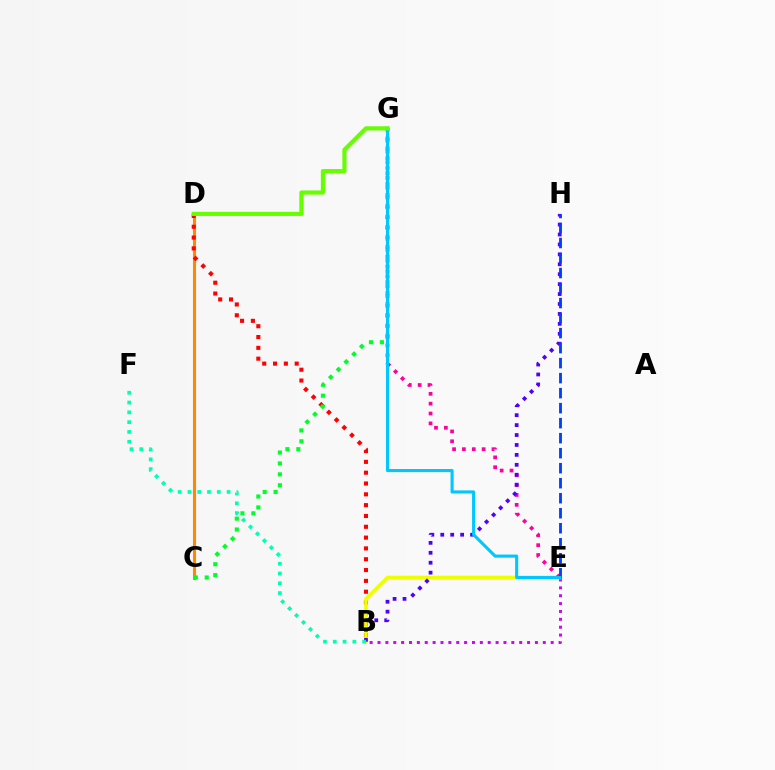{('C', 'D'): [{'color': '#ff8800', 'line_style': 'solid', 'thickness': 2.22}], ('B', 'E'): [{'color': '#d600ff', 'line_style': 'dotted', 'thickness': 2.14}, {'color': '#eeff00', 'line_style': 'solid', 'thickness': 2.56}], ('B', 'D'): [{'color': '#ff0000', 'line_style': 'dotted', 'thickness': 2.94}], ('E', 'G'): [{'color': '#ff00a0', 'line_style': 'dotted', 'thickness': 2.68}, {'color': '#00c7ff', 'line_style': 'solid', 'thickness': 2.24}], ('B', 'H'): [{'color': '#4f00ff', 'line_style': 'dotted', 'thickness': 2.7}], ('B', 'F'): [{'color': '#00ffaf', 'line_style': 'dotted', 'thickness': 2.66}], ('E', 'H'): [{'color': '#003fff', 'line_style': 'dashed', 'thickness': 2.04}], ('C', 'G'): [{'color': '#00ff27', 'line_style': 'dotted', 'thickness': 2.97}], ('D', 'G'): [{'color': '#66ff00', 'line_style': 'solid', 'thickness': 2.98}]}